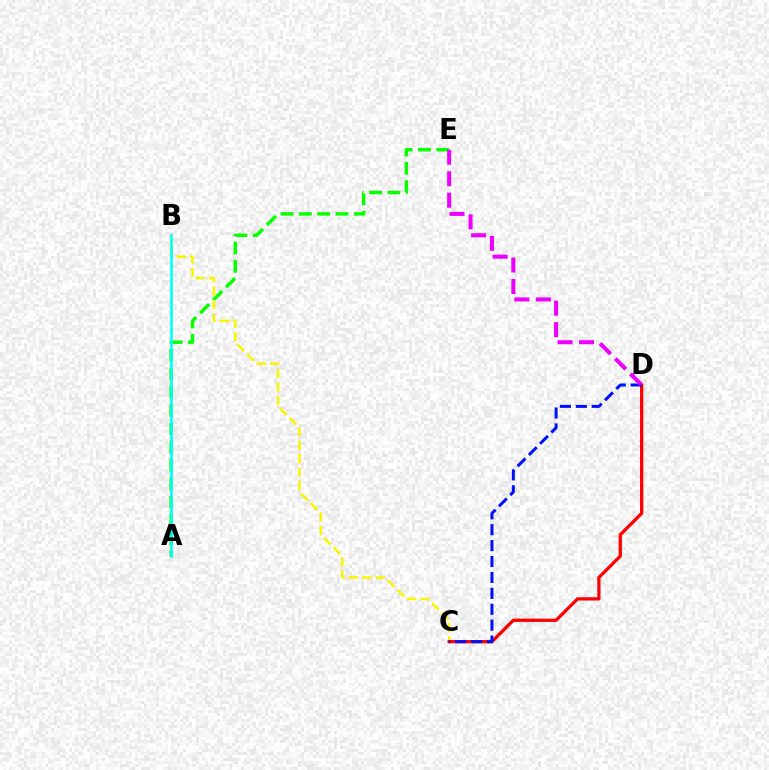{('A', 'E'): [{'color': '#08ff00', 'line_style': 'dashed', 'thickness': 2.49}], ('B', 'C'): [{'color': '#fcf500', 'line_style': 'dashed', 'thickness': 1.82}], ('A', 'B'): [{'color': '#00fff6', 'line_style': 'solid', 'thickness': 1.89}], ('C', 'D'): [{'color': '#ff0000', 'line_style': 'solid', 'thickness': 2.37}, {'color': '#0010ff', 'line_style': 'dashed', 'thickness': 2.16}], ('D', 'E'): [{'color': '#ee00ff', 'line_style': 'dashed', 'thickness': 2.92}]}